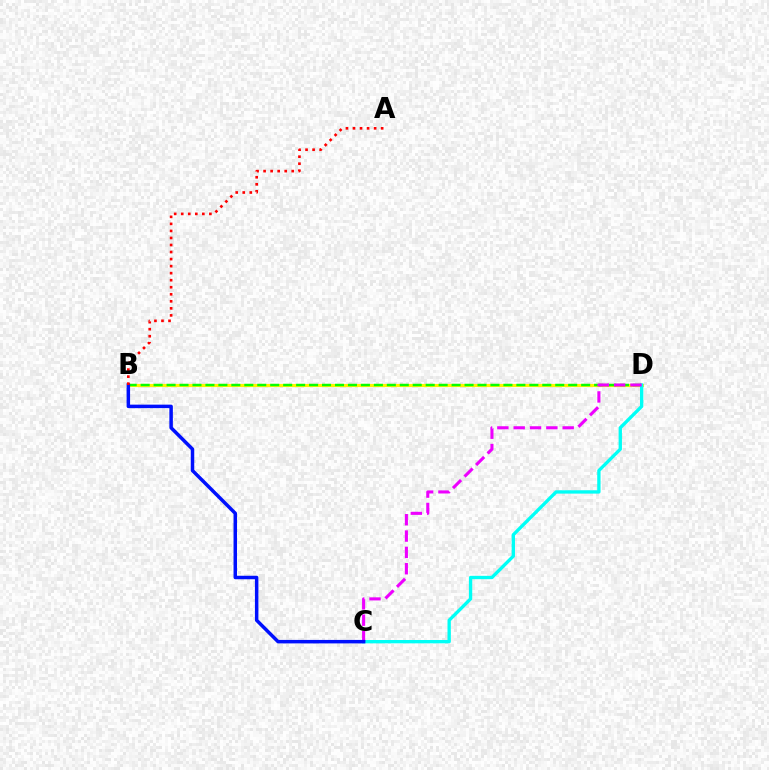{('B', 'D'): [{'color': '#fcf500', 'line_style': 'solid', 'thickness': 2.26}, {'color': '#08ff00', 'line_style': 'dashed', 'thickness': 1.76}], ('C', 'D'): [{'color': '#00fff6', 'line_style': 'solid', 'thickness': 2.4}, {'color': '#ee00ff', 'line_style': 'dashed', 'thickness': 2.22}], ('B', 'C'): [{'color': '#0010ff', 'line_style': 'solid', 'thickness': 2.52}], ('A', 'B'): [{'color': '#ff0000', 'line_style': 'dotted', 'thickness': 1.91}]}